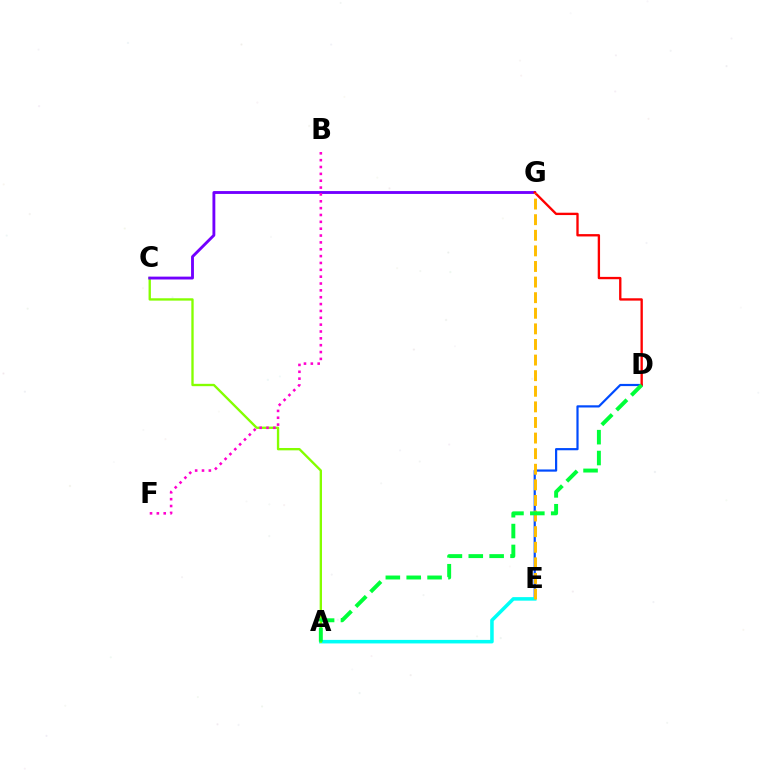{('D', 'E'): [{'color': '#004bff', 'line_style': 'solid', 'thickness': 1.58}], ('A', 'E'): [{'color': '#00fff6', 'line_style': 'solid', 'thickness': 2.55}], ('A', 'C'): [{'color': '#84ff00', 'line_style': 'solid', 'thickness': 1.69}], ('C', 'G'): [{'color': '#7200ff', 'line_style': 'solid', 'thickness': 2.06}], ('D', 'G'): [{'color': '#ff0000', 'line_style': 'solid', 'thickness': 1.69}], ('E', 'G'): [{'color': '#ffbd00', 'line_style': 'dashed', 'thickness': 2.12}], ('B', 'F'): [{'color': '#ff00cf', 'line_style': 'dotted', 'thickness': 1.86}], ('A', 'D'): [{'color': '#00ff39', 'line_style': 'dashed', 'thickness': 2.83}]}